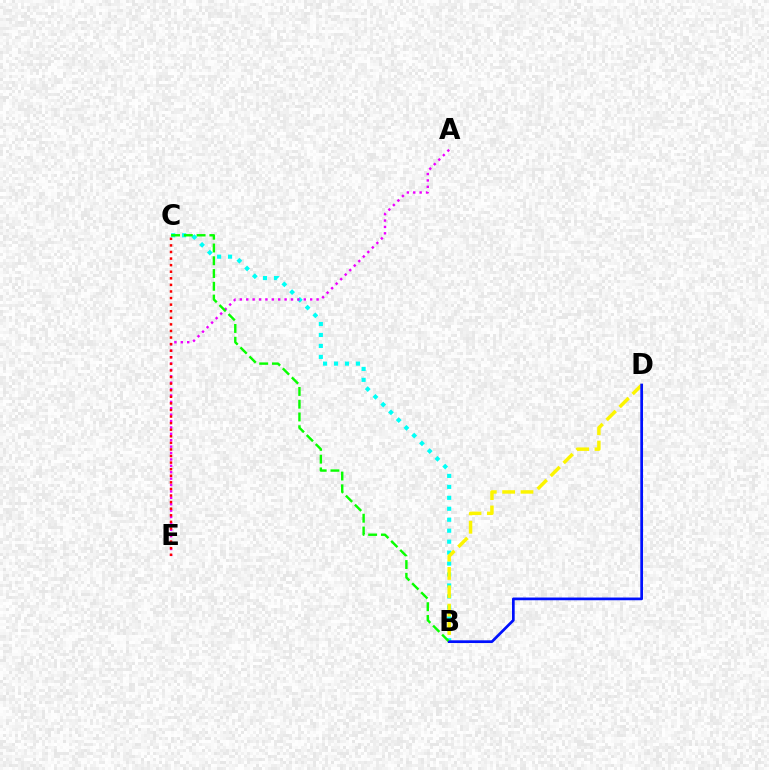{('B', 'C'): [{'color': '#00fff6', 'line_style': 'dotted', 'thickness': 2.98}, {'color': '#08ff00', 'line_style': 'dashed', 'thickness': 1.73}], ('B', 'D'): [{'color': '#fcf500', 'line_style': 'dashed', 'thickness': 2.49}, {'color': '#0010ff', 'line_style': 'solid', 'thickness': 1.95}], ('A', 'E'): [{'color': '#ee00ff', 'line_style': 'dotted', 'thickness': 1.74}], ('C', 'E'): [{'color': '#ff0000', 'line_style': 'dotted', 'thickness': 1.79}]}